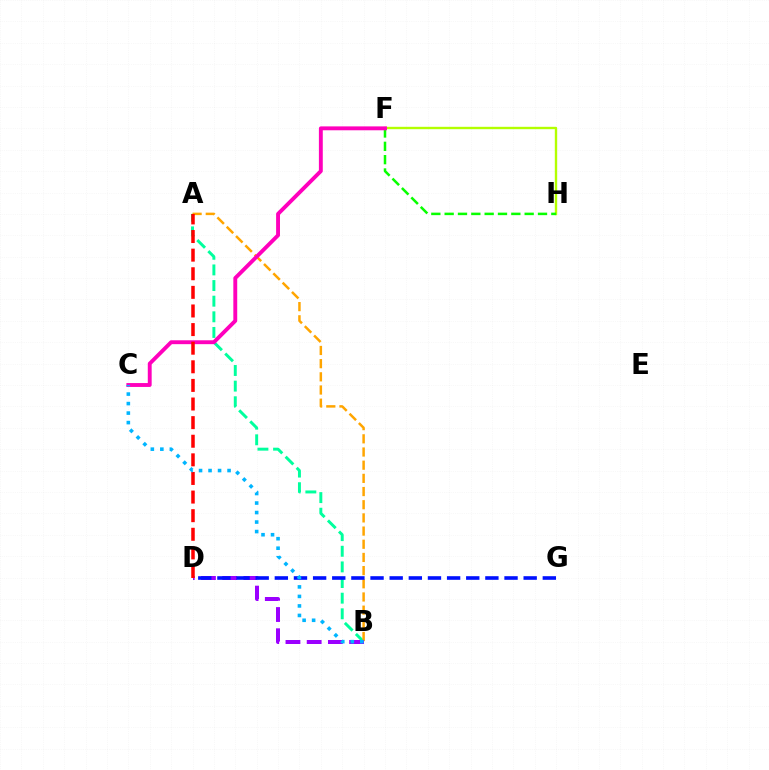{('A', 'B'): [{'color': '#00ff9d', 'line_style': 'dashed', 'thickness': 2.12}, {'color': '#ffa500', 'line_style': 'dashed', 'thickness': 1.79}], ('F', 'H'): [{'color': '#b3ff00', 'line_style': 'solid', 'thickness': 1.71}, {'color': '#08ff00', 'line_style': 'dashed', 'thickness': 1.81}], ('B', 'D'): [{'color': '#9b00ff', 'line_style': 'dashed', 'thickness': 2.88}], ('C', 'F'): [{'color': '#ff00bd', 'line_style': 'solid', 'thickness': 2.8}], ('D', 'G'): [{'color': '#0010ff', 'line_style': 'dashed', 'thickness': 2.6}], ('A', 'D'): [{'color': '#ff0000', 'line_style': 'dashed', 'thickness': 2.53}], ('B', 'C'): [{'color': '#00b5ff', 'line_style': 'dotted', 'thickness': 2.58}]}